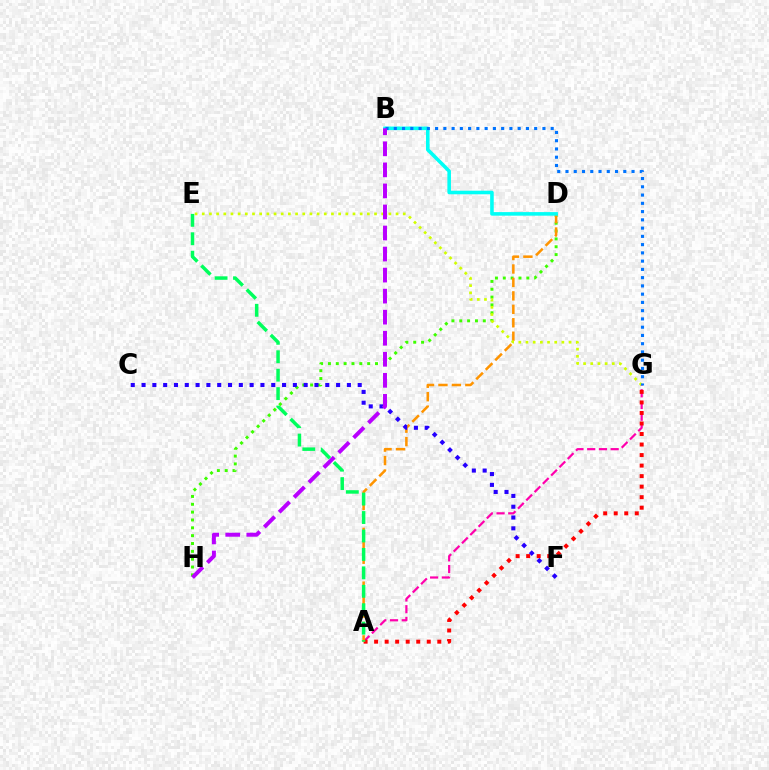{('A', 'G'): [{'color': '#ff00ac', 'line_style': 'dashed', 'thickness': 1.59}, {'color': '#ff0000', 'line_style': 'dotted', 'thickness': 2.86}], ('D', 'H'): [{'color': '#3dff00', 'line_style': 'dotted', 'thickness': 2.13}], ('A', 'D'): [{'color': '#ff9400', 'line_style': 'dashed', 'thickness': 1.83}], ('B', 'D'): [{'color': '#00fff6', 'line_style': 'solid', 'thickness': 2.57}], ('C', 'F'): [{'color': '#2500ff', 'line_style': 'dotted', 'thickness': 2.94}], ('E', 'G'): [{'color': '#d1ff00', 'line_style': 'dotted', 'thickness': 1.95}], ('B', 'G'): [{'color': '#0074ff', 'line_style': 'dotted', 'thickness': 2.24}], ('B', 'H'): [{'color': '#b900ff', 'line_style': 'dashed', 'thickness': 2.86}], ('A', 'E'): [{'color': '#00ff5c', 'line_style': 'dashed', 'thickness': 2.5}]}